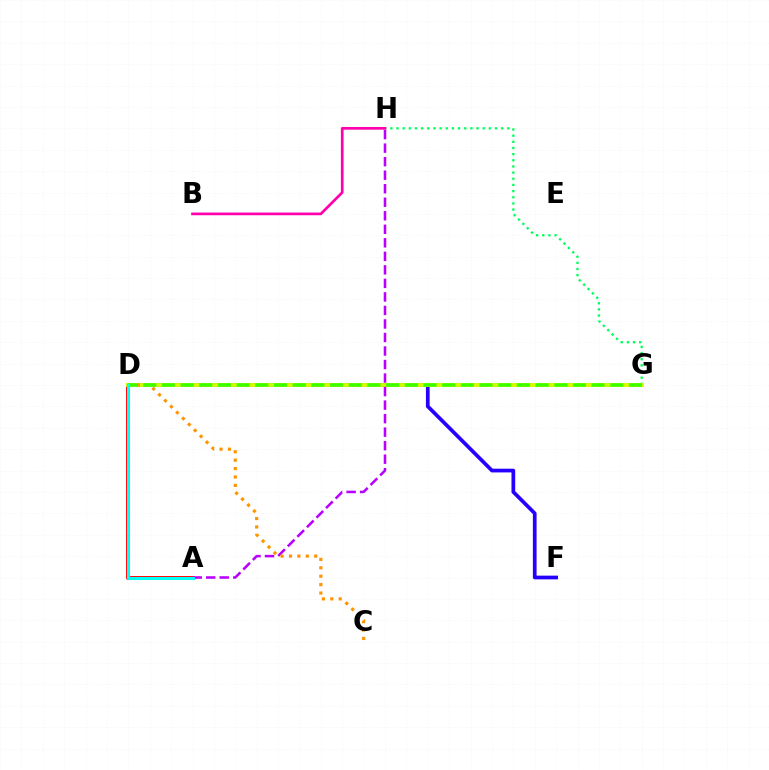{('D', 'F'): [{'color': '#2500ff', 'line_style': 'solid', 'thickness': 2.68}], ('G', 'H'): [{'color': '#00ff5c', 'line_style': 'dotted', 'thickness': 1.67}], ('D', 'G'): [{'color': '#0074ff', 'line_style': 'dotted', 'thickness': 2.77}, {'color': '#d1ff00', 'line_style': 'solid', 'thickness': 2.82}, {'color': '#3dff00', 'line_style': 'dashed', 'thickness': 2.54}], ('B', 'H'): [{'color': '#ff00ac', 'line_style': 'solid', 'thickness': 1.95}], ('A', 'D'): [{'color': '#ff0000', 'line_style': 'solid', 'thickness': 2.81}, {'color': '#00fff6', 'line_style': 'solid', 'thickness': 2.19}], ('A', 'H'): [{'color': '#b900ff', 'line_style': 'dashed', 'thickness': 1.84}], ('C', 'D'): [{'color': '#ff9400', 'line_style': 'dotted', 'thickness': 2.28}]}